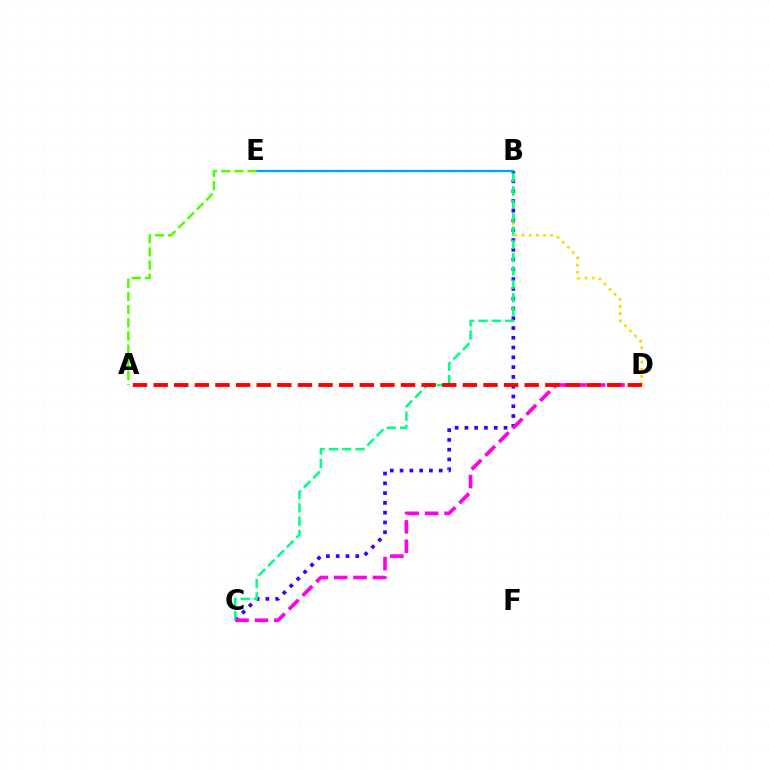{('B', 'D'): [{'color': '#ffd500', 'line_style': 'dotted', 'thickness': 1.95}], ('B', 'C'): [{'color': '#3700ff', 'line_style': 'dotted', 'thickness': 2.66}, {'color': '#00ff86', 'line_style': 'dashed', 'thickness': 1.81}], ('B', 'E'): [{'color': '#009eff', 'line_style': 'solid', 'thickness': 1.63}], ('A', 'E'): [{'color': '#4fff00', 'line_style': 'dashed', 'thickness': 1.79}], ('C', 'D'): [{'color': '#ff00ed', 'line_style': 'dashed', 'thickness': 2.63}], ('A', 'D'): [{'color': '#ff0000', 'line_style': 'dashed', 'thickness': 2.8}]}